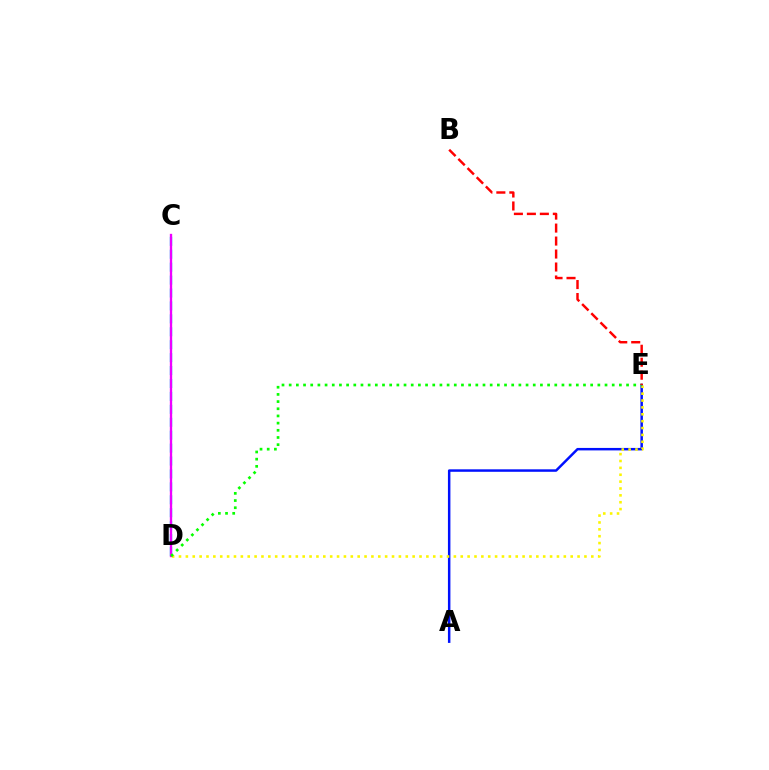{('C', 'D'): [{'color': '#00fff6', 'line_style': 'dashed', 'thickness': 1.76}, {'color': '#ee00ff', 'line_style': 'solid', 'thickness': 1.68}], ('A', 'E'): [{'color': '#0010ff', 'line_style': 'solid', 'thickness': 1.78}], ('D', 'E'): [{'color': '#fcf500', 'line_style': 'dotted', 'thickness': 1.87}, {'color': '#08ff00', 'line_style': 'dotted', 'thickness': 1.95}], ('B', 'E'): [{'color': '#ff0000', 'line_style': 'dashed', 'thickness': 1.76}]}